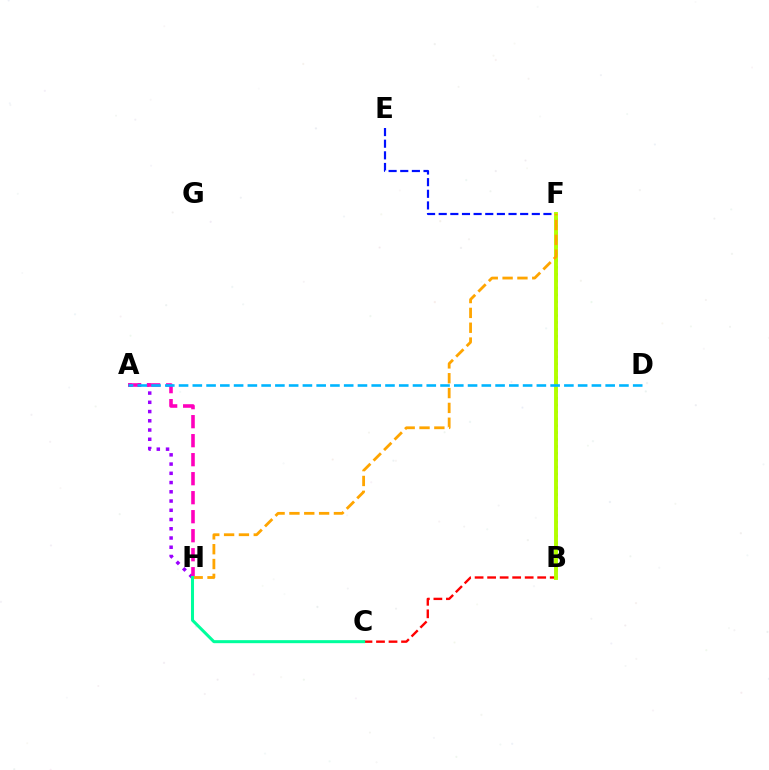{('A', 'H'): [{'color': '#9b00ff', 'line_style': 'dotted', 'thickness': 2.51}, {'color': '#ff00bd', 'line_style': 'dashed', 'thickness': 2.58}], ('B', 'F'): [{'color': '#08ff00', 'line_style': 'dotted', 'thickness': 1.87}, {'color': '#b3ff00', 'line_style': 'solid', 'thickness': 2.81}], ('E', 'F'): [{'color': '#0010ff', 'line_style': 'dashed', 'thickness': 1.58}], ('B', 'C'): [{'color': '#ff0000', 'line_style': 'dashed', 'thickness': 1.7}], ('A', 'D'): [{'color': '#00b5ff', 'line_style': 'dashed', 'thickness': 1.87}], ('F', 'H'): [{'color': '#ffa500', 'line_style': 'dashed', 'thickness': 2.02}], ('C', 'H'): [{'color': '#00ff9d', 'line_style': 'solid', 'thickness': 2.17}]}